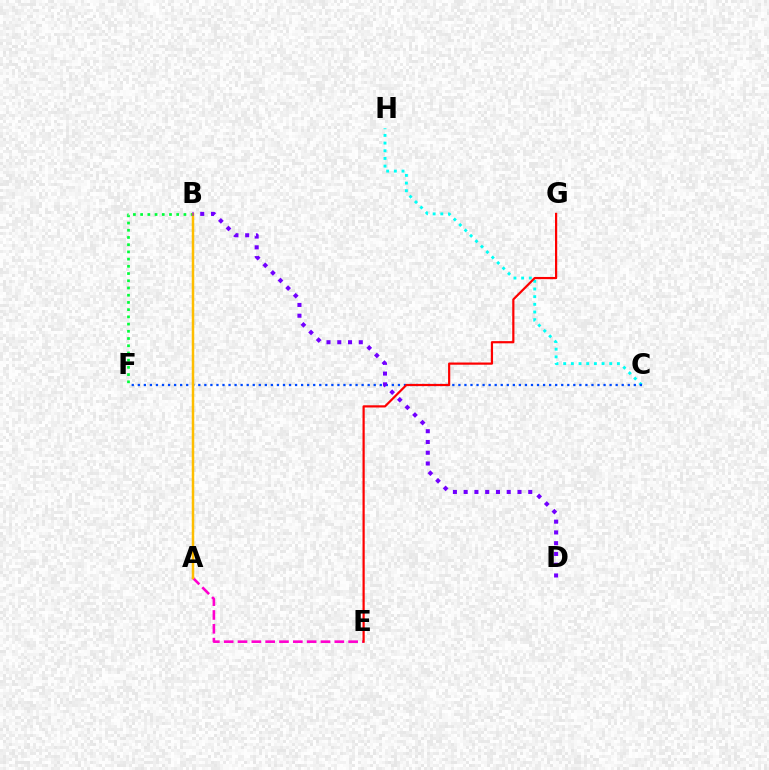{('B', 'F'): [{'color': '#00ff39', 'line_style': 'dotted', 'thickness': 1.96}], ('A', 'E'): [{'color': '#ff00cf', 'line_style': 'dashed', 'thickness': 1.88}], ('C', 'H'): [{'color': '#00fff6', 'line_style': 'dotted', 'thickness': 2.08}], ('C', 'F'): [{'color': '#004bff', 'line_style': 'dotted', 'thickness': 1.64}], ('E', 'G'): [{'color': '#ff0000', 'line_style': 'solid', 'thickness': 1.59}], ('A', 'B'): [{'color': '#84ff00', 'line_style': 'dotted', 'thickness': 1.54}, {'color': '#ffbd00', 'line_style': 'solid', 'thickness': 1.76}], ('B', 'D'): [{'color': '#7200ff', 'line_style': 'dotted', 'thickness': 2.92}]}